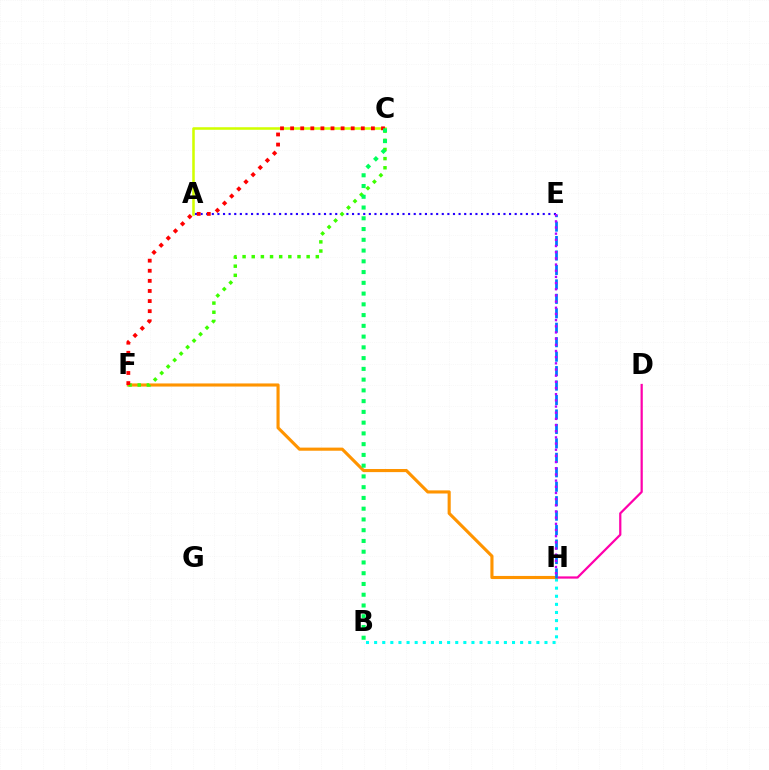{('A', 'C'): [{'color': '#d1ff00', 'line_style': 'solid', 'thickness': 1.84}], ('B', 'H'): [{'color': '#00fff6', 'line_style': 'dotted', 'thickness': 2.2}], ('D', 'H'): [{'color': '#ff00ac', 'line_style': 'solid', 'thickness': 1.61}], ('A', 'E'): [{'color': '#2500ff', 'line_style': 'dotted', 'thickness': 1.52}], ('F', 'H'): [{'color': '#ff9400', 'line_style': 'solid', 'thickness': 2.24}], ('E', 'H'): [{'color': '#0074ff', 'line_style': 'dashed', 'thickness': 1.96}, {'color': '#b900ff', 'line_style': 'dotted', 'thickness': 1.68}], ('C', 'F'): [{'color': '#3dff00', 'line_style': 'dotted', 'thickness': 2.49}, {'color': '#ff0000', 'line_style': 'dotted', 'thickness': 2.74}], ('B', 'C'): [{'color': '#00ff5c', 'line_style': 'dotted', 'thickness': 2.92}]}